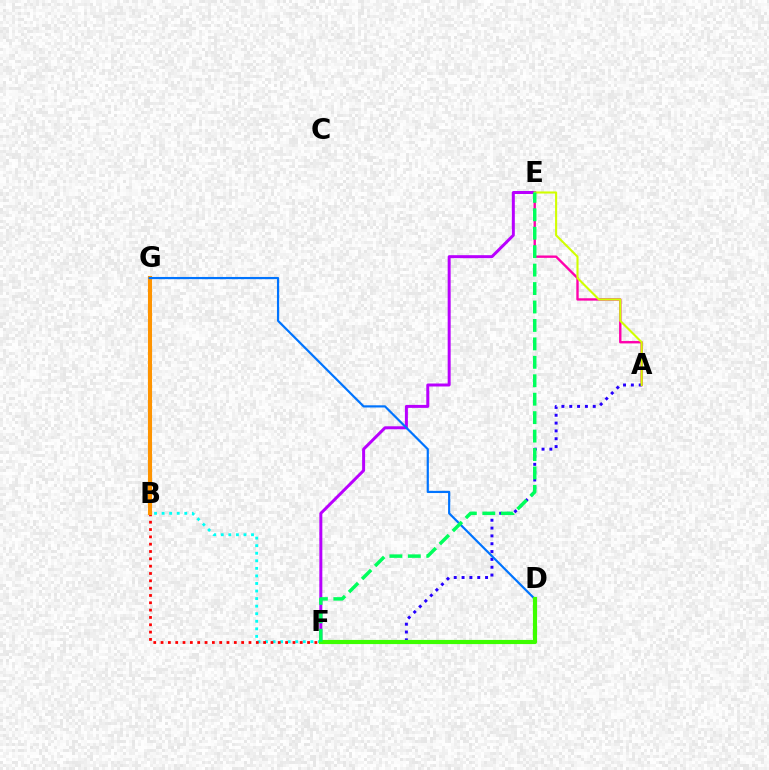{('A', 'E'): [{'color': '#ff00ac', 'line_style': 'solid', 'thickness': 1.72}, {'color': '#d1ff00', 'line_style': 'solid', 'thickness': 1.51}], ('E', 'F'): [{'color': '#b900ff', 'line_style': 'solid', 'thickness': 2.15}, {'color': '#00ff5c', 'line_style': 'dashed', 'thickness': 2.51}], ('B', 'F'): [{'color': '#00fff6', 'line_style': 'dotted', 'thickness': 2.05}, {'color': '#ff0000', 'line_style': 'dotted', 'thickness': 1.99}], ('B', 'G'): [{'color': '#ff9400', 'line_style': 'solid', 'thickness': 2.95}], ('A', 'F'): [{'color': '#2500ff', 'line_style': 'dotted', 'thickness': 2.13}], ('D', 'G'): [{'color': '#0074ff', 'line_style': 'solid', 'thickness': 1.58}], ('D', 'F'): [{'color': '#3dff00', 'line_style': 'solid', 'thickness': 2.99}]}